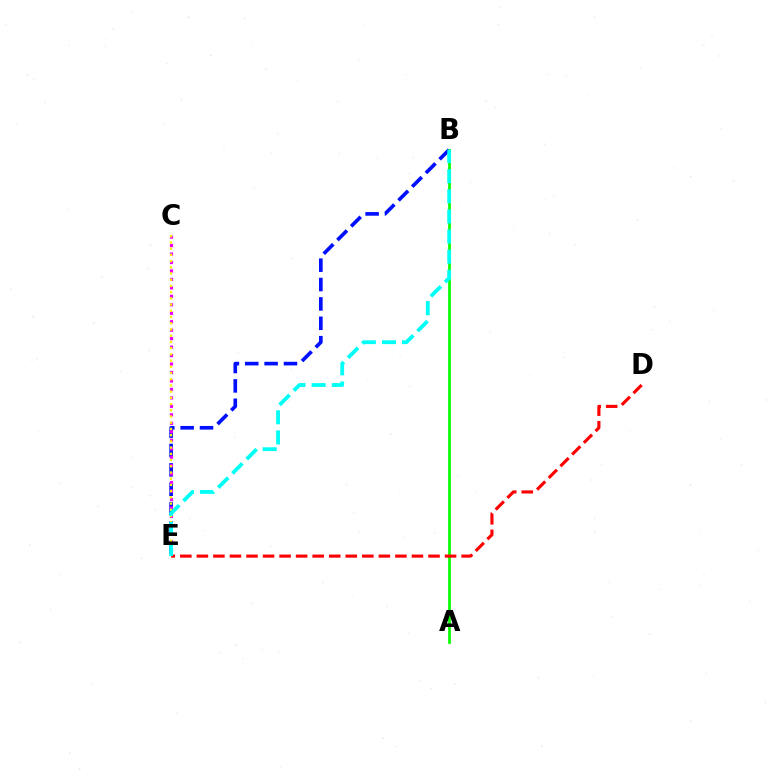{('B', 'E'): [{'color': '#0010ff', 'line_style': 'dashed', 'thickness': 2.63}, {'color': '#00fff6', 'line_style': 'dashed', 'thickness': 2.73}], ('C', 'E'): [{'color': '#ee00ff', 'line_style': 'dotted', 'thickness': 2.3}, {'color': '#fcf500', 'line_style': 'dotted', 'thickness': 1.69}], ('A', 'B'): [{'color': '#08ff00', 'line_style': 'solid', 'thickness': 1.97}], ('D', 'E'): [{'color': '#ff0000', 'line_style': 'dashed', 'thickness': 2.25}]}